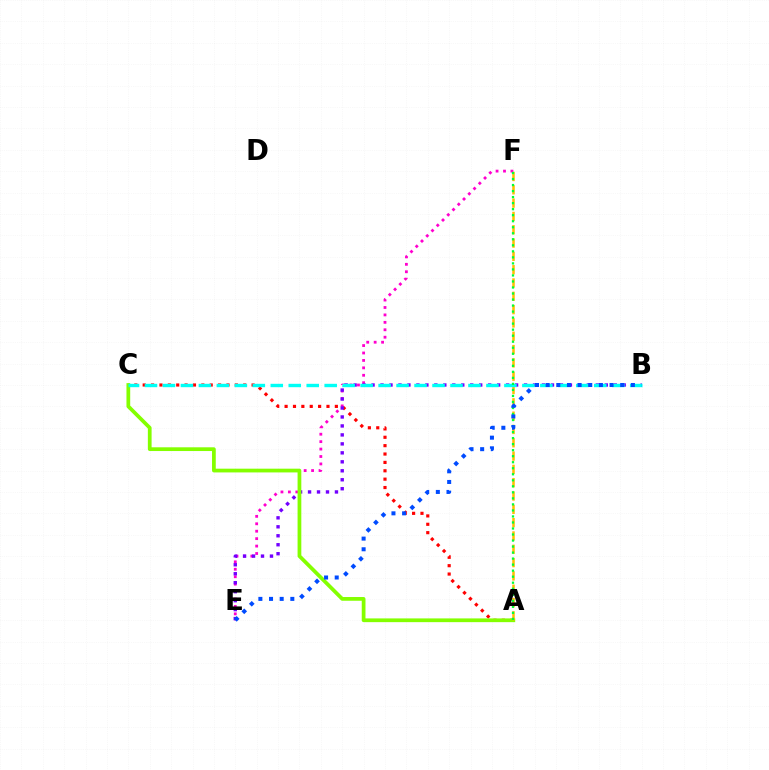{('E', 'F'): [{'color': '#ff00cf', 'line_style': 'dotted', 'thickness': 2.02}], ('A', 'C'): [{'color': '#ff0000', 'line_style': 'dotted', 'thickness': 2.28}, {'color': '#84ff00', 'line_style': 'solid', 'thickness': 2.69}], ('B', 'E'): [{'color': '#7200ff', 'line_style': 'dotted', 'thickness': 2.44}, {'color': '#004bff', 'line_style': 'dotted', 'thickness': 2.89}], ('A', 'F'): [{'color': '#ffbd00', 'line_style': 'dashed', 'thickness': 1.81}, {'color': '#00ff39', 'line_style': 'dotted', 'thickness': 1.64}], ('B', 'C'): [{'color': '#00fff6', 'line_style': 'dashed', 'thickness': 2.44}]}